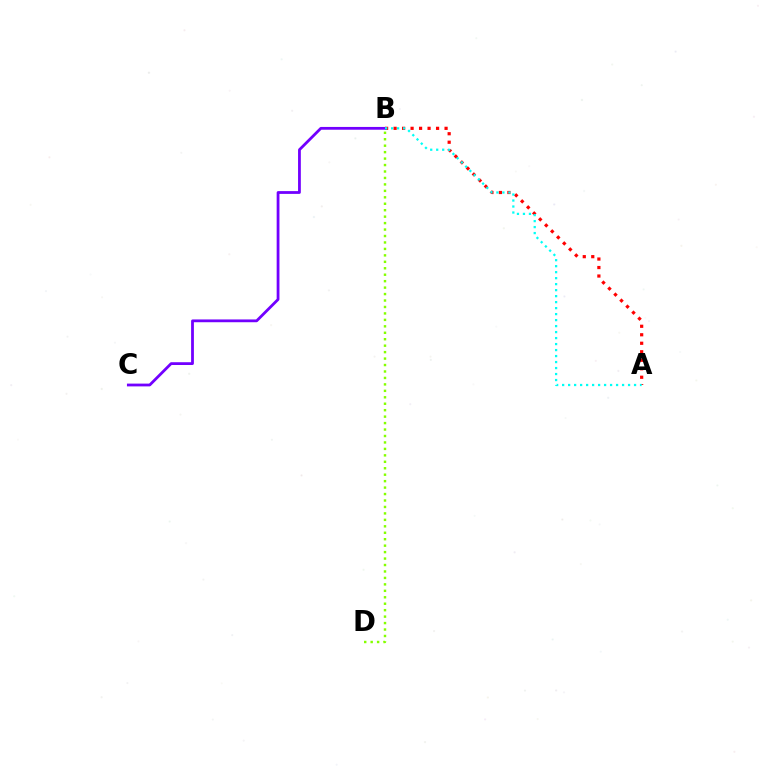{('A', 'B'): [{'color': '#ff0000', 'line_style': 'dotted', 'thickness': 2.31}, {'color': '#00fff6', 'line_style': 'dotted', 'thickness': 1.63}], ('B', 'C'): [{'color': '#7200ff', 'line_style': 'solid', 'thickness': 2.01}], ('B', 'D'): [{'color': '#84ff00', 'line_style': 'dotted', 'thickness': 1.75}]}